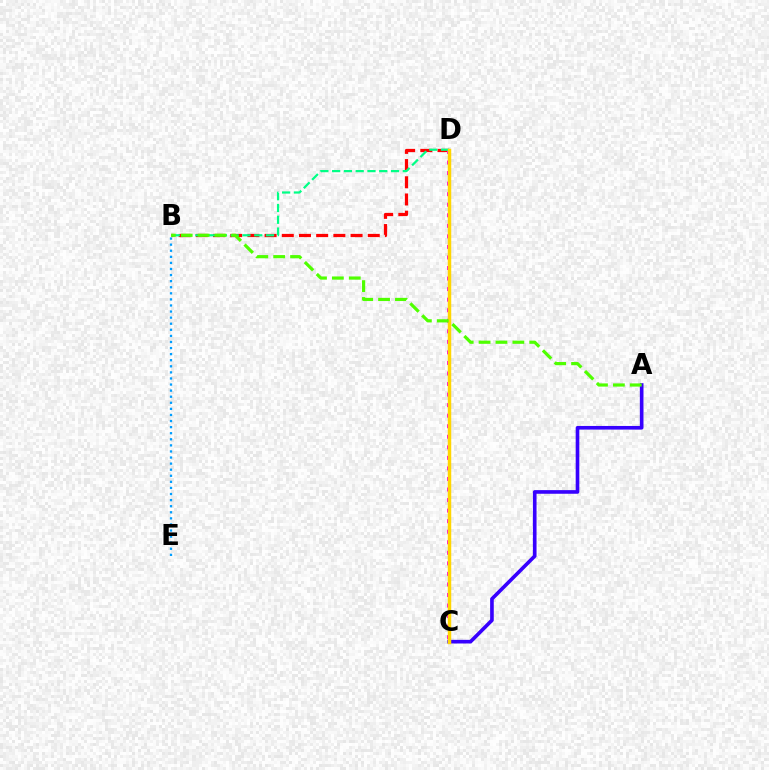{('B', 'D'): [{'color': '#ff0000', 'line_style': 'dashed', 'thickness': 2.34}, {'color': '#00ff86', 'line_style': 'dashed', 'thickness': 1.6}], ('C', 'D'): [{'color': '#ff00ed', 'line_style': 'dotted', 'thickness': 2.87}, {'color': '#ffd500', 'line_style': 'solid', 'thickness': 2.49}], ('B', 'E'): [{'color': '#009eff', 'line_style': 'dotted', 'thickness': 1.65}], ('A', 'C'): [{'color': '#3700ff', 'line_style': 'solid', 'thickness': 2.62}], ('A', 'B'): [{'color': '#4fff00', 'line_style': 'dashed', 'thickness': 2.29}]}